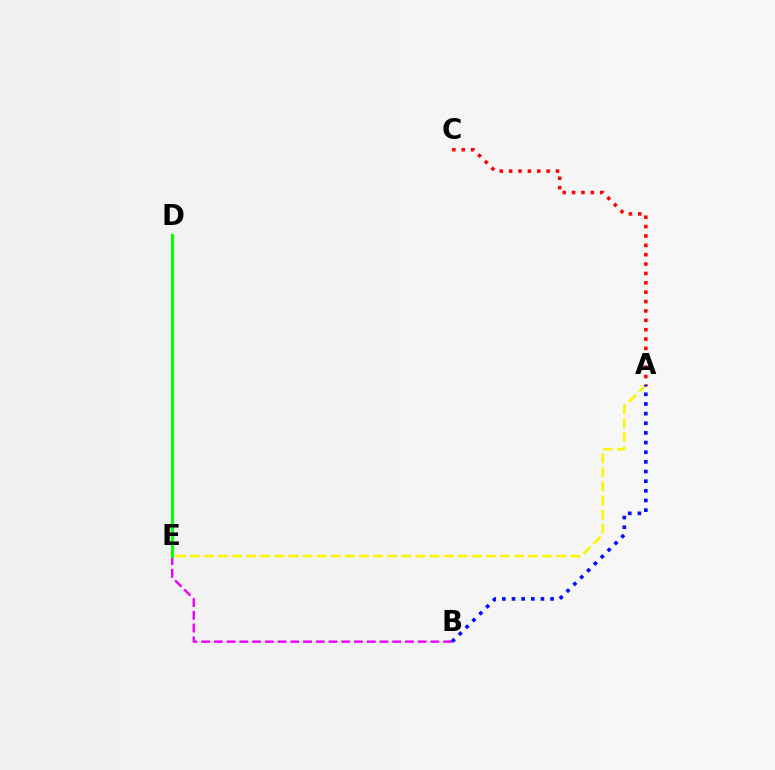{('D', 'E'): [{'color': '#00fff6', 'line_style': 'solid', 'thickness': 2.16}, {'color': '#08ff00', 'line_style': 'solid', 'thickness': 2.28}], ('A', 'C'): [{'color': '#ff0000', 'line_style': 'dotted', 'thickness': 2.55}], ('B', 'E'): [{'color': '#ee00ff', 'line_style': 'dashed', 'thickness': 1.73}], ('A', 'E'): [{'color': '#fcf500', 'line_style': 'dashed', 'thickness': 1.92}], ('A', 'B'): [{'color': '#0010ff', 'line_style': 'dotted', 'thickness': 2.62}]}